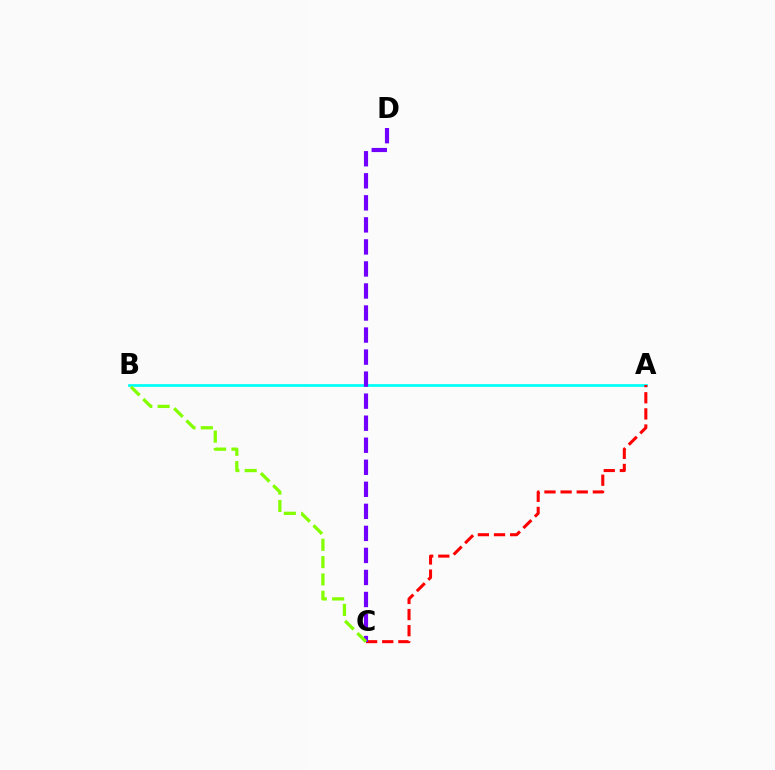{('A', 'B'): [{'color': '#00fff6', 'line_style': 'solid', 'thickness': 1.97}], ('A', 'C'): [{'color': '#ff0000', 'line_style': 'dashed', 'thickness': 2.19}], ('C', 'D'): [{'color': '#7200ff', 'line_style': 'dashed', 'thickness': 2.99}], ('B', 'C'): [{'color': '#84ff00', 'line_style': 'dashed', 'thickness': 2.35}]}